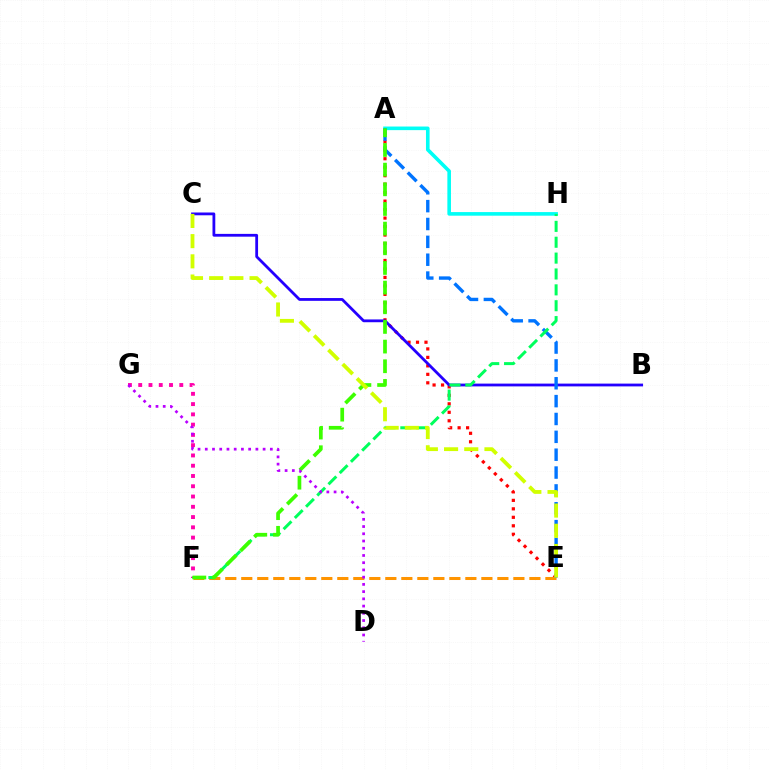{('A', 'E'): [{'color': '#ff0000', 'line_style': 'dotted', 'thickness': 2.3}, {'color': '#0074ff', 'line_style': 'dashed', 'thickness': 2.43}], ('B', 'C'): [{'color': '#2500ff', 'line_style': 'solid', 'thickness': 2.01}], ('F', 'G'): [{'color': '#ff00ac', 'line_style': 'dotted', 'thickness': 2.79}], ('A', 'H'): [{'color': '#00fff6', 'line_style': 'solid', 'thickness': 2.59}], ('E', 'F'): [{'color': '#ff9400', 'line_style': 'dashed', 'thickness': 2.17}], ('F', 'H'): [{'color': '#00ff5c', 'line_style': 'dashed', 'thickness': 2.16}], ('A', 'F'): [{'color': '#3dff00', 'line_style': 'dashed', 'thickness': 2.67}], ('D', 'G'): [{'color': '#b900ff', 'line_style': 'dotted', 'thickness': 1.96}], ('C', 'E'): [{'color': '#d1ff00', 'line_style': 'dashed', 'thickness': 2.74}]}